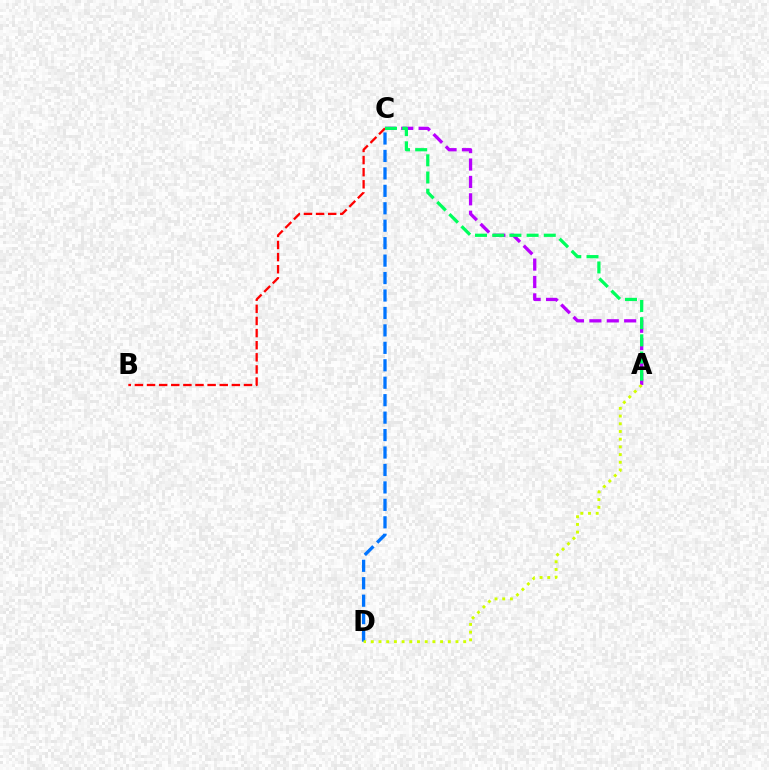{('B', 'C'): [{'color': '#ff0000', 'line_style': 'dashed', 'thickness': 1.65}], ('A', 'C'): [{'color': '#b900ff', 'line_style': 'dashed', 'thickness': 2.36}, {'color': '#00ff5c', 'line_style': 'dashed', 'thickness': 2.34}], ('C', 'D'): [{'color': '#0074ff', 'line_style': 'dashed', 'thickness': 2.37}], ('A', 'D'): [{'color': '#d1ff00', 'line_style': 'dotted', 'thickness': 2.09}]}